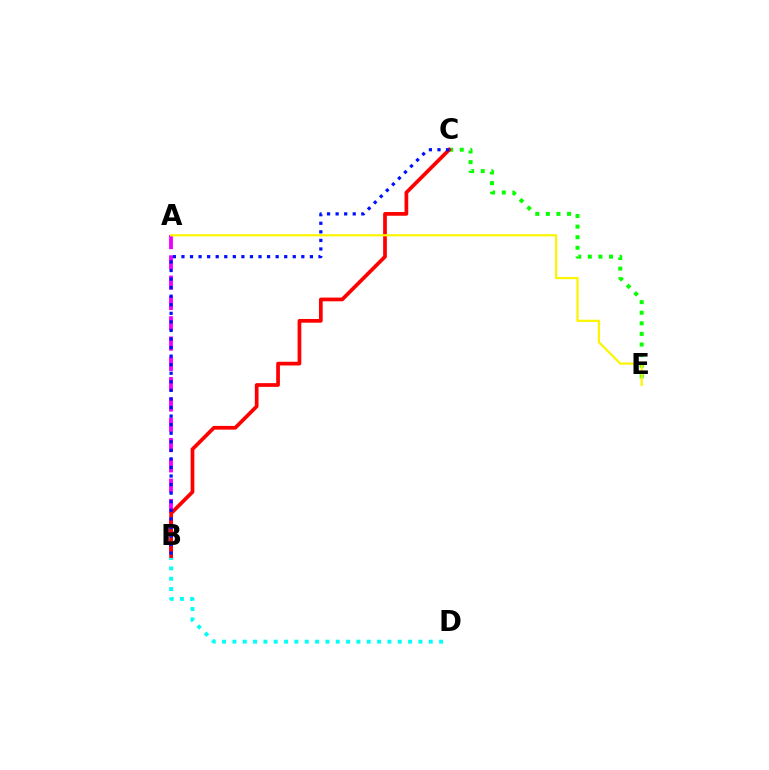{('B', 'D'): [{'color': '#00fff6', 'line_style': 'dotted', 'thickness': 2.81}], ('A', 'B'): [{'color': '#ee00ff', 'line_style': 'dashed', 'thickness': 2.76}], ('C', 'E'): [{'color': '#08ff00', 'line_style': 'dotted', 'thickness': 2.88}], ('B', 'C'): [{'color': '#ff0000', 'line_style': 'solid', 'thickness': 2.68}, {'color': '#0010ff', 'line_style': 'dotted', 'thickness': 2.33}], ('A', 'E'): [{'color': '#fcf500', 'line_style': 'solid', 'thickness': 1.6}]}